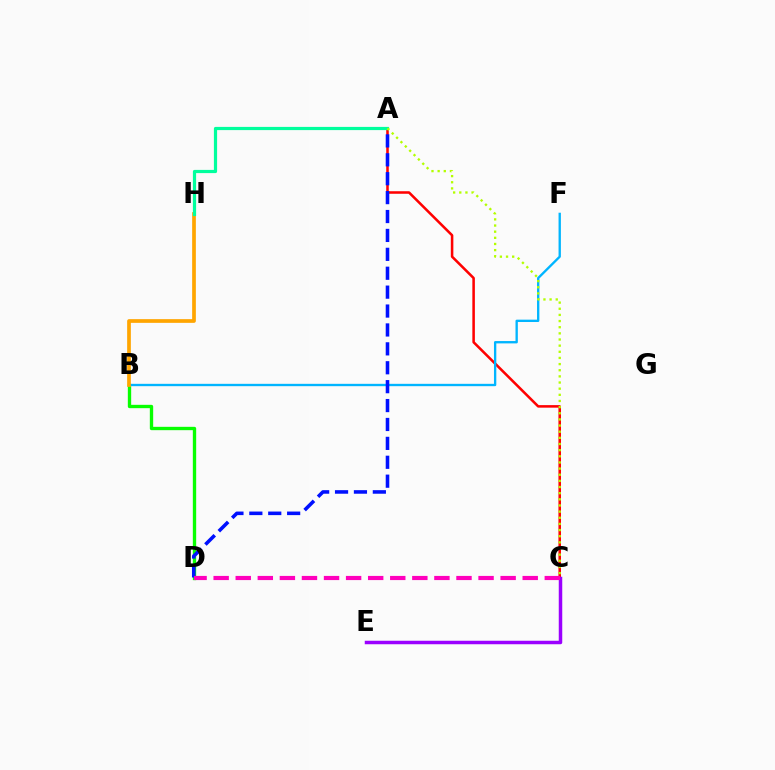{('A', 'C'): [{'color': '#ff0000', 'line_style': 'solid', 'thickness': 1.83}, {'color': '#b3ff00', 'line_style': 'dotted', 'thickness': 1.67}], ('B', 'D'): [{'color': '#08ff00', 'line_style': 'solid', 'thickness': 2.4}], ('B', 'F'): [{'color': '#00b5ff', 'line_style': 'solid', 'thickness': 1.69}], ('B', 'H'): [{'color': '#ffa500', 'line_style': 'solid', 'thickness': 2.67}], ('A', 'D'): [{'color': '#0010ff', 'line_style': 'dashed', 'thickness': 2.57}], ('A', 'H'): [{'color': '#00ff9d', 'line_style': 'solid', 'thickness': 2.31}], ('C', 'E'): [{'color': '#9b00ff', 'line_style': 'solid', 'thickness': 2.51}], ('C', 'D'): [{'color': '#ff00bd', 'line_style': 'dashed', 'thickness': 3.0}]}